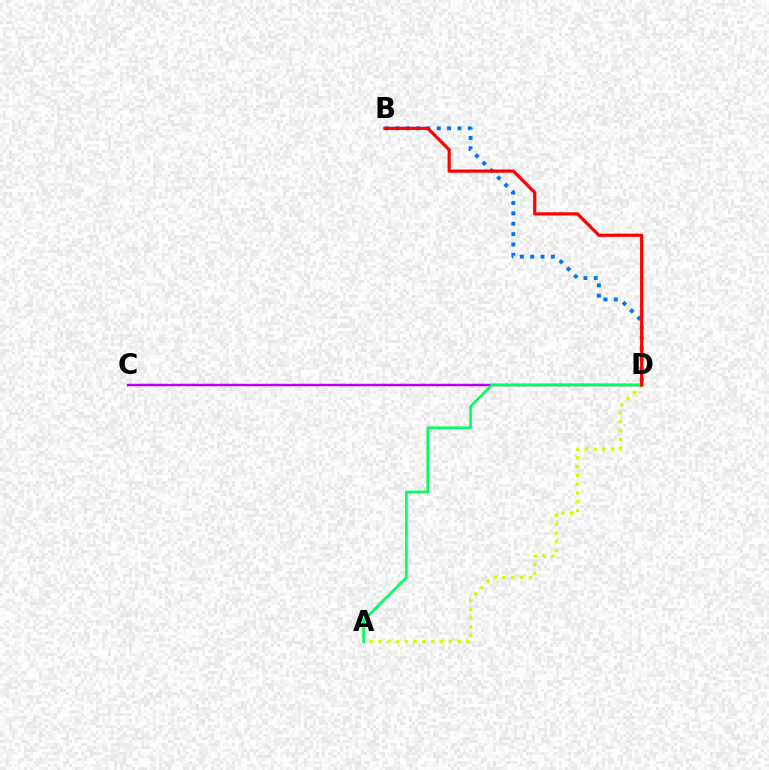{('B', 'D'): [{'color': '#0074ff', 'line_style': 'dotted', 'thickness': 2.81}, {'color': '#ff0000', 'line_style': 'solid', 'thickness': 2.3}], ('C', 'D'): [{'color': '#b900ff', 'line_style': 'solid', 'thickness': 1.75}], ('A', 'D'): [{'color': '#d1ff00', 'line_style': 'dotted', 'thickness': 2.39}, {'color': '#00ff5c', 'line_style': 'solid', 'thickness': 1.91}]}